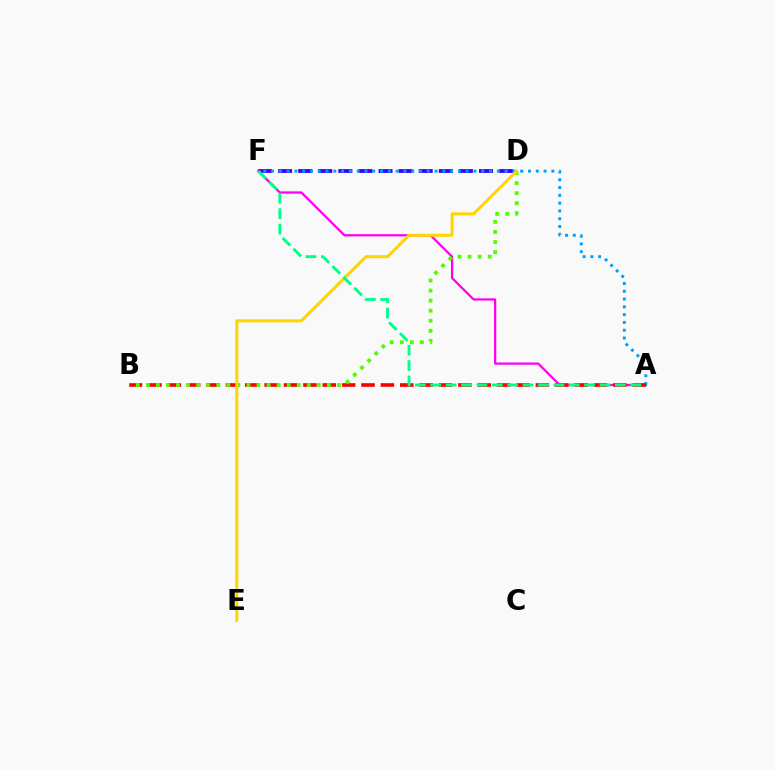{('D', 'F'): [{'color': '#3700ff', 'line_style': 'dashed', 'thickness': 2.73}], ('A', 'F'): [{'color': '#ff00ed', 'line_style': 'solid', 'thickness': 1.62}, {'color': '#009eff', 'line_style': 'dotted', 'thickness': 2.12}, {'color': '#00ff86', 'line_style': 'dashed', 'thickness': 2.09}], ('A', 'B'): [{'color': '#ff0000', 'line_style': 'dashed', 'thickness': 2.63}], ('B', 'D'): [{'color': '#4fff00', 'line_style': 'dotted', 'thickness': 2.73}], ('D', 'E'): [{'color': '#ffd500', 'line_style': 'solid', 'thickness': 2.19}]}